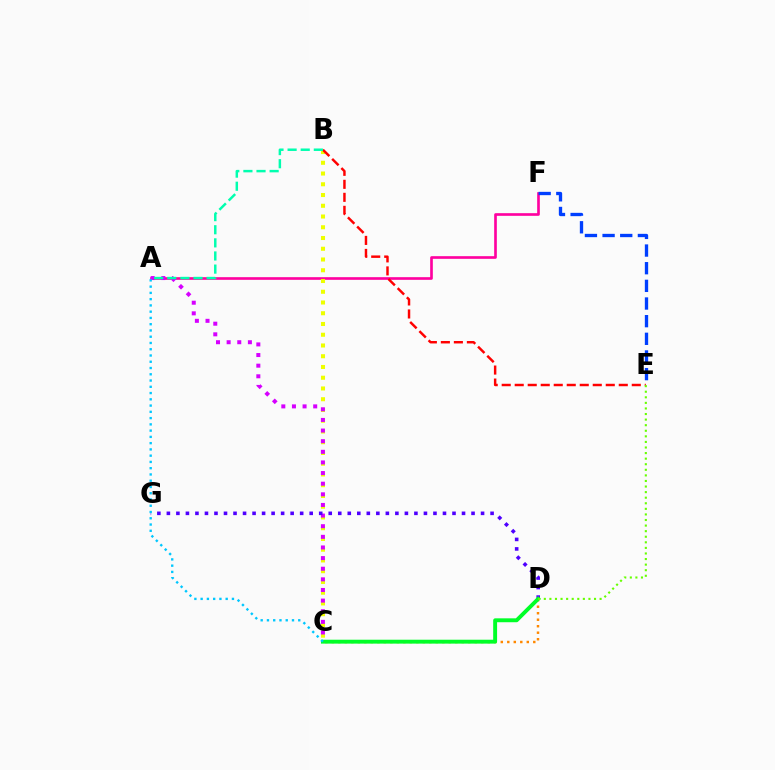{('A', 'F'): [{'color': '#ff00a0', 'line_style': 'solid', 'thickness': 1.91}], ('B', 'C'): [{'color': '#eeff00', 'line_style': 'dotted', 'thickness': 2.92}], ('A', 'C'): [{'color': '#d600ff', 'line_style': 'dotted', 'thickness': 2.89}, {'color': '#00c7ff', 'line_style': 'dotted', 'thickness': 1.7}], ('B', 'E'): [{'color': '#ff0000', 'line_style': 'dashed', 'thickness': 1.77}], ('C', 'D'): [{'color': '#ff8800', 'line_style': 'dotted', 'thickness': 1.77}, {'color': '#00ff27', 'line_style': 'solid', 'thickness': 2.81}], ('D', 'G'): [{'color': '#4f00ff', 'line_style': 'dotted', 'thickness': 2.59}], ('E', 'F'): [{'color': '#003fff', 'line_style': 'dashed', 'thickness': 2.4}], ('A', 'B'): [{'color': '#00ffaf', 'line_style': 'dashed', 'thickness': 1.78}], ('D', 'E'): [{'color': '#66ff00', 'line_style': 'dotted', 'thickness': 1.52}]}